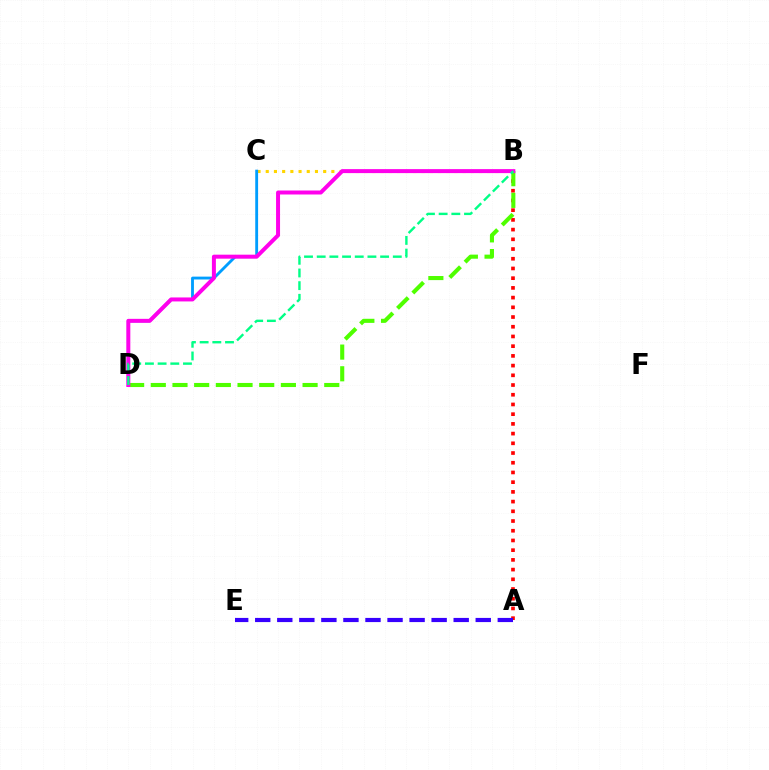{('A', 'B'): [{'color': '#ff0000', 'line_style': 'dotted', 'thickness': 2.64}], ('B', 'C'): [{'color': '#ffd500', 'line_style': 'dotted', 'thickness': 2.23}], ('B', 'D'): [{'color': '#4fff00', 'line_style': 'dashed', 'thickness': 2.95}, {'color': '#ff00ed', 'line_style': 'solid', 'thickness': 2.87}, {'color': '#00ff86', 'line_style': 'dashed', 'thickness': 1.72}], ('A', 'E'): [{'color': '#3700ff', 'line_style': 'dashed', 'thickness': 3.0}], ('C', 'D'): [{'color': '#009eff', 'line_style': 'solid', 'thickness': 2.05}]}